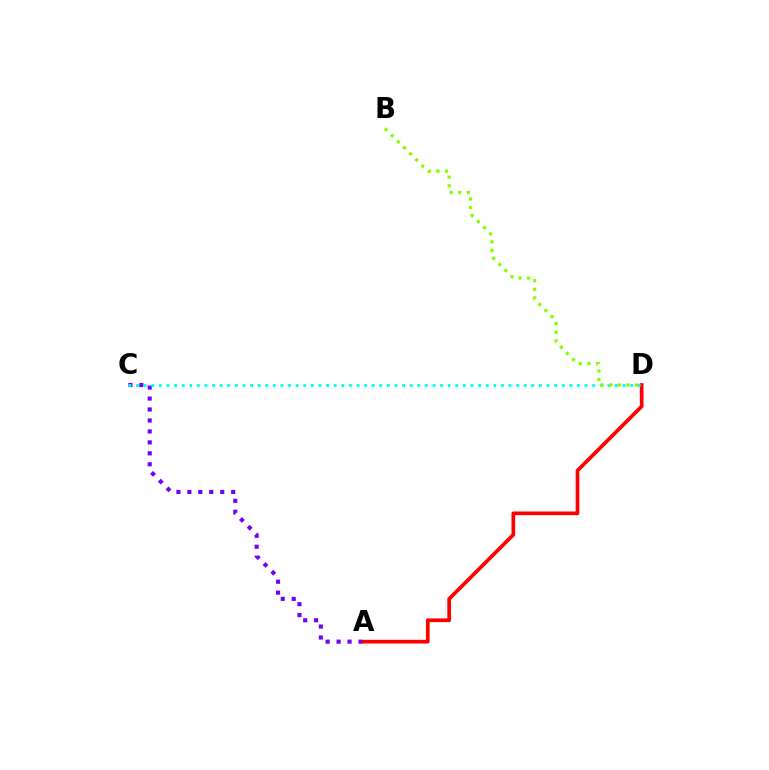{('A', 'C'): [{'color': '#7200ff', 'line_style': 'dotted', 'thickness': 2.98}], ('A', 'D'): [{'color': '#ff0000', 'line_style': 'solid', 'thickness': 2.67}], ('C', 'D'): [{'color': '#00fff6', 'line_style': 'dotted', 'thickness': 2.07}], ('B', 'D'): [{'color': '#84ff00', 'line_style': 'dotted', 'thickness': 2.34}]}